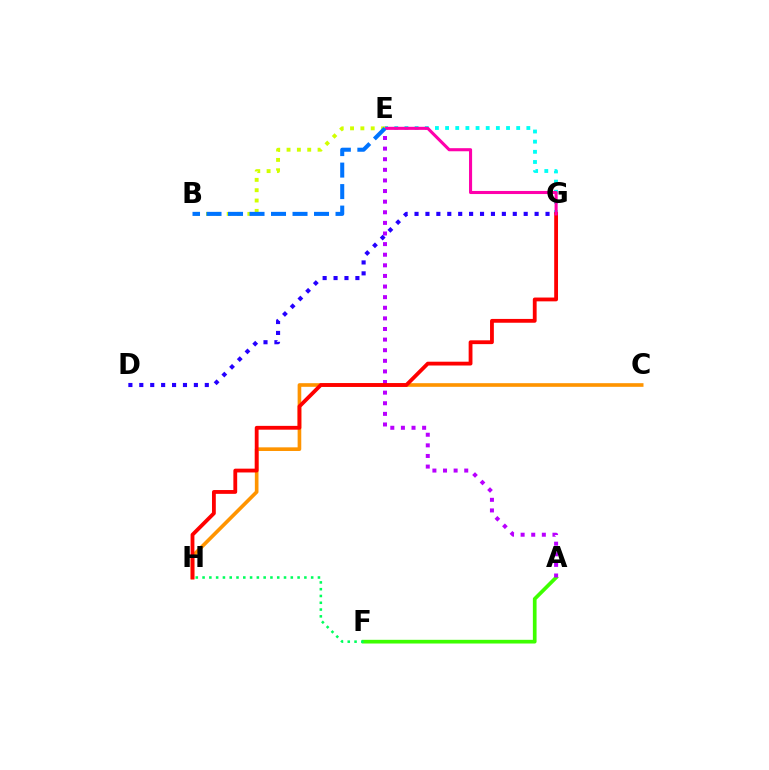{('C', 'H'): [{'color': '#ff9400', 'line_style': 'solid', 'thickness': 2.62}], ('D', 'G'): [{'color': '#2500ff', 'line_style': 'dotted', 'thickness': 2.97}], ('A', 'F'): [{'color': '#3dff00', 'line_style': 'solid', 'thickness': 2.66}], ('A', 'E'): [{'color': '#b900ff', 'line_style': 'dotted', 'thickness': 2.88}], ('E', 'G'): [{'color': '#00fff6', 'line_style': 'dotted', 'thickness': 2.76}, {'color': '#ff00ac', 'line_style': 'solid', 'thickness': 2.22}], ('G', 'H'): [{'color': '#ff0000', 'line_style': 'solid', 'thickness': 2.75}], ('B', 'E'): [{'color': '#d1ff00', 'line_style': 'dotted', 'thickness': 2.81}, {'color': '#0074ff', 'line_style': 'dashed', 'thickness': 2.92}], ('F', 'H'): [{'color': '#00ff5c', 'line_style': 'dotted', 'thickness': 1.84}]}